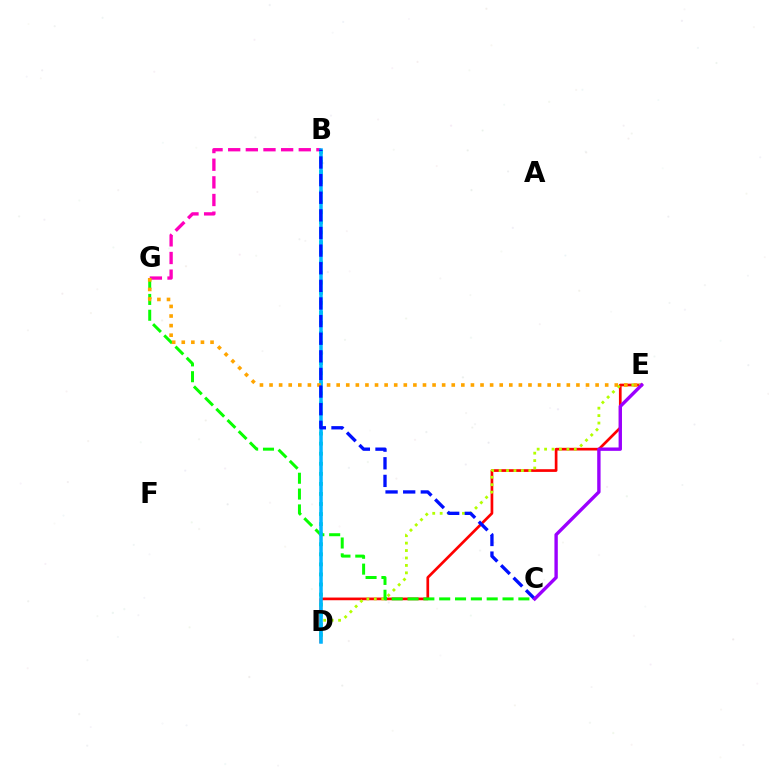{('D', 'E'): [{'color': '#ff0000', 'line_style': 'solid', 'thickness': 1.94}, {'color': '#b3ff00', 'line_style': 'dotted', 'thickness': 2.02}], ('B', 'D'): [{'color': '#00ff9d', 'line_style': 'dotted', 'thickness': 2.73}, {'color': '#00b5ff', 'line_style': 'solid', 'thickness': 2.53}], ('B', 'G'): [{'color': '#ff00bd', 'line_style': 'dashed', 'thickness': 2.4}], ('C', 'G'): [{'color': '#08ff00', 'line_style': 'dashed', 'thickness': 2.15}], ('E', 'G'): [{'color': '#ffa500', 'line_style': 'dotted', 'thickness': 2.61}], ('B', 'C'): [{'color': '#0010ff', 'line_style': 'dashed', 'thickness': 2.39}], ('C', 'E'): [{'color': '#9b00ff', 'line_style': 'solid', 'thickness': 2.43}]}